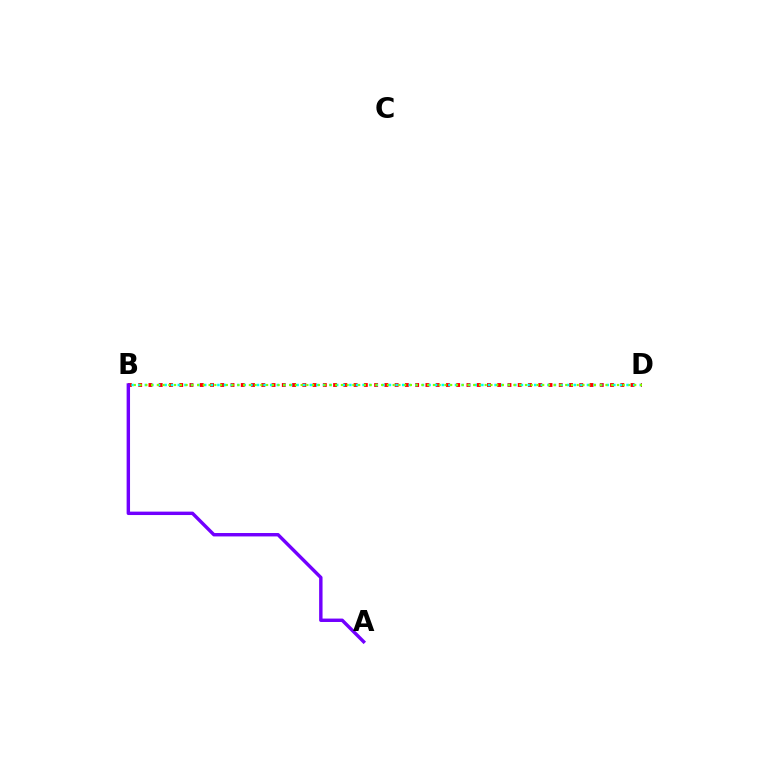{('B', 'D'): [{'color': '#ff0000', 'line_style': 'dotted', 'thickness': 2.79}, {'color': '#00fff6', 'line_style': 'dotted', 'thickness': 1.79}, {'color': '#84ff00', 'line_style': 'dotted', 'thickness': 1.56}], ('A', 'B'): [{'color': '#7200ff', 'line_style': 'solid', 'thickness': 2.46}]}